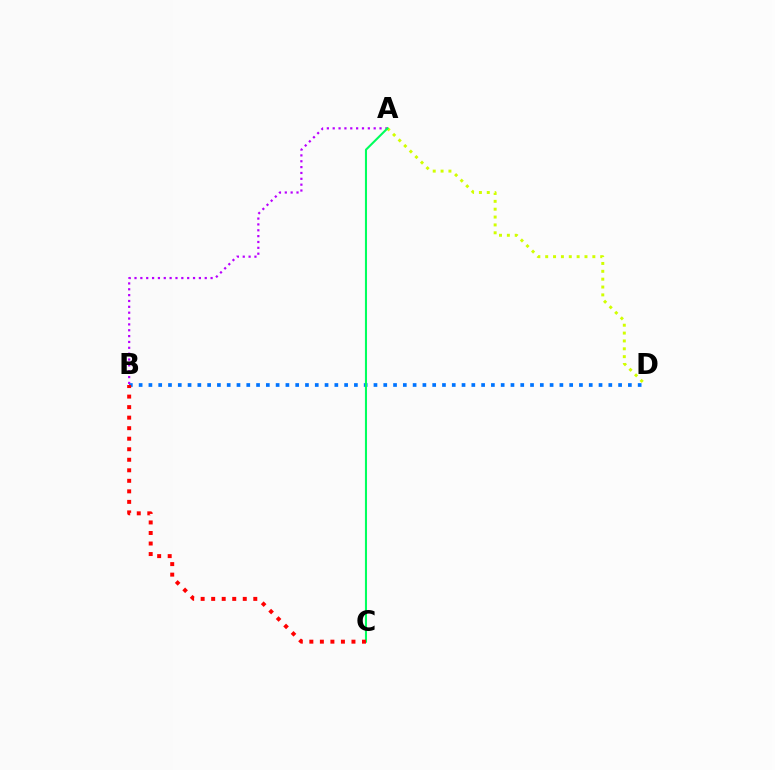{('A', 'D'): [{'color': '#d1ff00', 'line_style': 'dotted', 'thickness': 2.14}], ('B', 'D'): [{'color': '#0074ff', 'line_style': 'dotted', 'thickness': 2.66}], ('A', 'B'): [{'color': '#b900ff', 'line_style': 'dotted', 'thickness': 1.59}], ('A', 'C'): [{'color': '#00ff5c', 'line_style': 'solid', 'thickness': 1.5}], ('B', 'C'): [{'color': '#ff0000', 'line_style': 'dotted', 'thickness': 2.86}]}